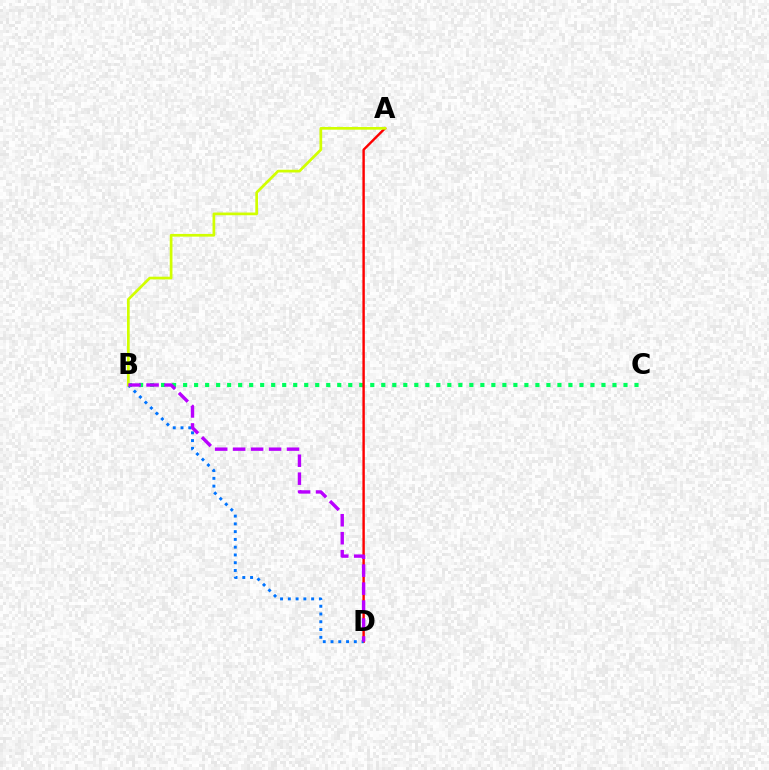{('B', 'C'): [{'color': '#00ff5c', 'line_style': 'dotted', 'thickness': 2.99}], ('A', 'D'): [{'color': '#ff0000', 'line_style': 'solid', 'thickness': 1.74}], ('B', 'D'): [{'color': '#0074ff', 'line_style': 'dotted', 'thickness': 2.11}, {'color': '#b900ff', 'line_style': 'dashed', 'thickness': 2.44}], ('A', 'B'): [{'color': '#d1ff00', 'line_style': 'solid', 'thickness': 1.95}]}